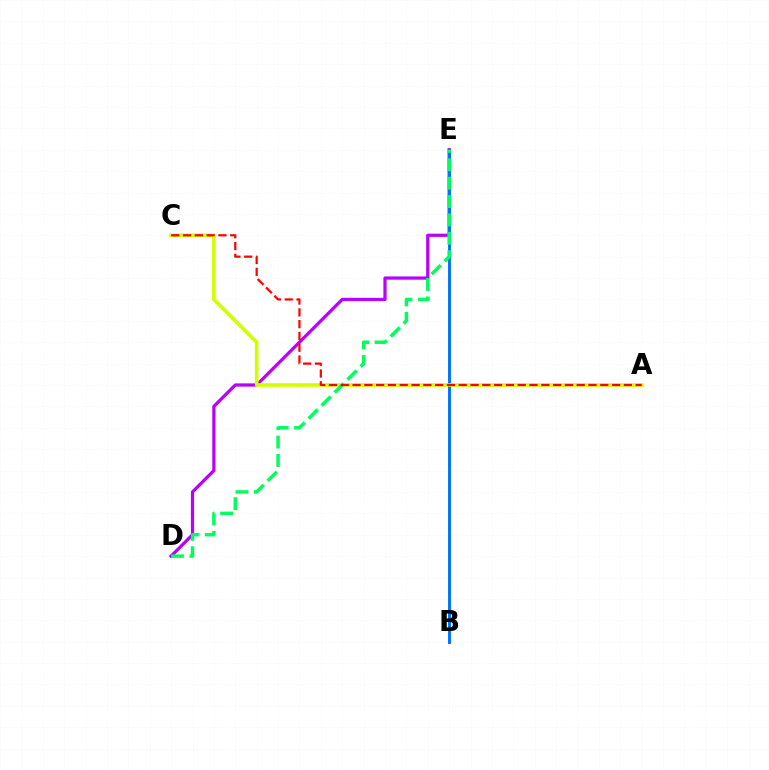{('D', 'E'): [{'color': '#b900ff', 'line_style': 'solid', 'thickness': 2.33}, {'color': '#00ff5c', 'line_style': 'dashed', 'thickness': 2.5}], ('B', 'E'): [{'color': '#0074ff', 'line_style': 'solid', 'thickness': 2.11}], ('A', 'C'): [{'color': '#d1ff00', 'line_style': 'solid', 'thickness': 2.6}, {'color': '#ff0000', 'line_style': 'dashed', 'thickness': 1.6}]}